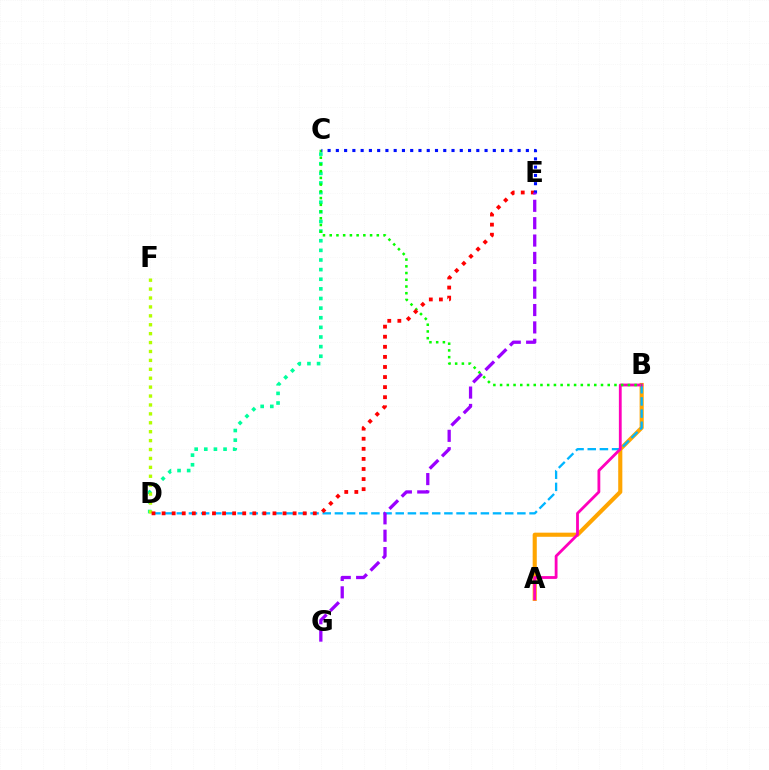{('A', 'B'): [{'color': '#ffa500', 'line_style': 'solid', 'thickness': 2.97}, {'color': '#ff00bd', 'line_style': 'solid', 'thickness': 2.02}], ('B', 'D'): [{'color': '#00b5ff', 'line_style': 'dashed', 'thickness': 1.65}], ('C', 'D'): [{'color': '#00ff9d', 'line_style': 'dotted', 'thickness': 2.62}], ('D', 'F'): [{'color': '#b3ff00', 'line_style': 'dotted', 'thickness': 2.42}], ('B', 'C'): [{'color': '#08ff00', 'line_style': 'dotted', 'thickness': 1.83}], ('D', 'E'): [{'color': '#ff0000', 'line_style': 'dotted', 'thickness': 2.74}], ('C', 'E'): [{'color': '#0010ff', 'line_style': 'dotted', 'thickness': 2.24}], ('E', 'G'): [{'color': '#9b00ff', 'line_style': 'dashed', 'thickness': 2.36}]}